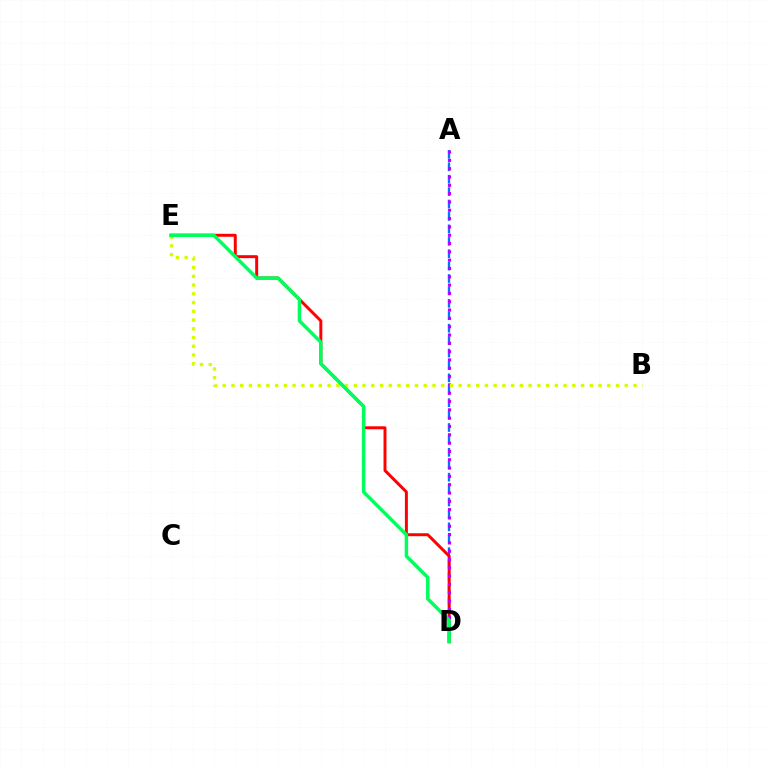{('A', 'D'): [{'color': '#0074ff', 'line_style': 'dashed', 'thickness': 1.69}, {'color': '#b900ff', 'line_style': 'dotted', 'thickness': 2.26}], ('D', 'E'): [{'color': '#ff0000', 'line_style': 'solid', 'thickness': 2.13}, {'color': '#00ff5c', 'line_style': 'solid', 'thickness': 2.5}], ('B', 'E'): [{'color': '#d1ff00', 'line_style': 'dotted', 'thickness': 2.37}]}